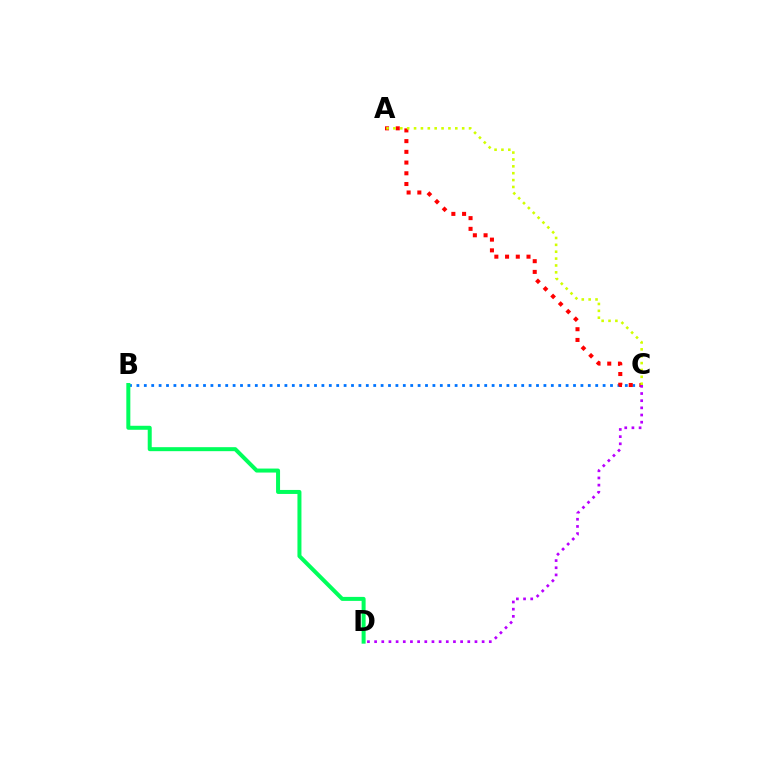{('B', 'C'): [{'color': '#0074ff', 'line_style': 'dotted', 'thickness': 2.01}], ('A', 'C'): [{'color': '#ff0000', 'line_style': 'dotted', 'thickness': 2.91}, {'color': '#d1ff00', 'line_style': 'dotted', 'thickness': 1.87}], ('B', 'D'): [{'color': '#00ff5c', 'line_style': 'solid', 'thickness': 2.88}], ('C', 'D'): [{'color': '#b900ff', 'line_style': 'dotted', 'thickness': 1.95}]}